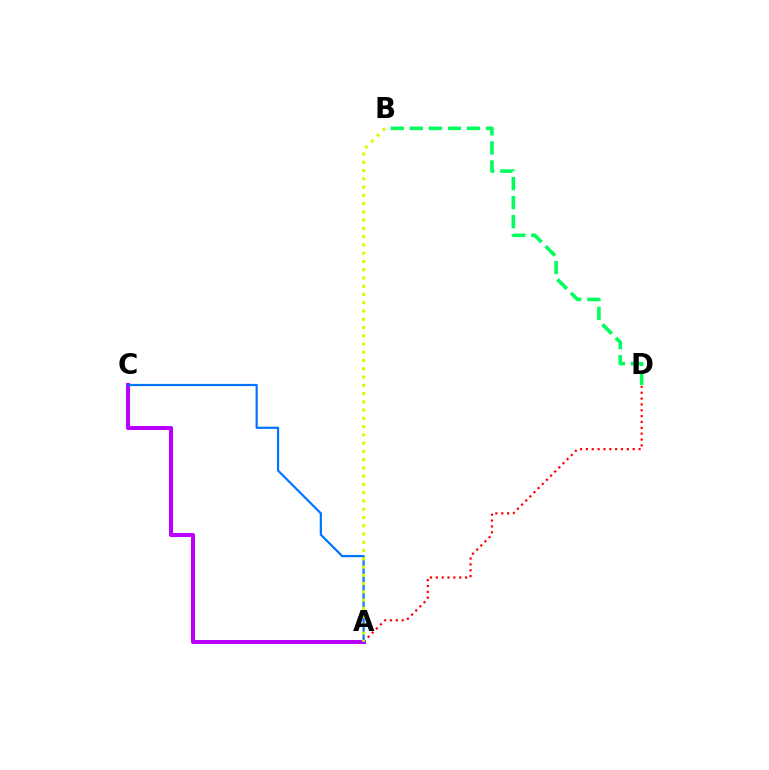{('A', 'D'): [{'color': '#ff0000', 'line_style': 'dotted', 'thickness': 1.59}], ('A', 'C'): [{'color': '#b900ff', 'line_style': 'solid', 'thickness': 2.91}, {'color': '#0074ff', 'line_style': 'solid', 'thickness': 1.58}], ('B', 'D'): [{'color': '#00ff5c', 'line_style': 'dashed', 'thickness': 2.59}], ('A', 'B'): [{'color': '#d1ff00', 'line_style': 'dotted', 'thickness': 2.24}]}